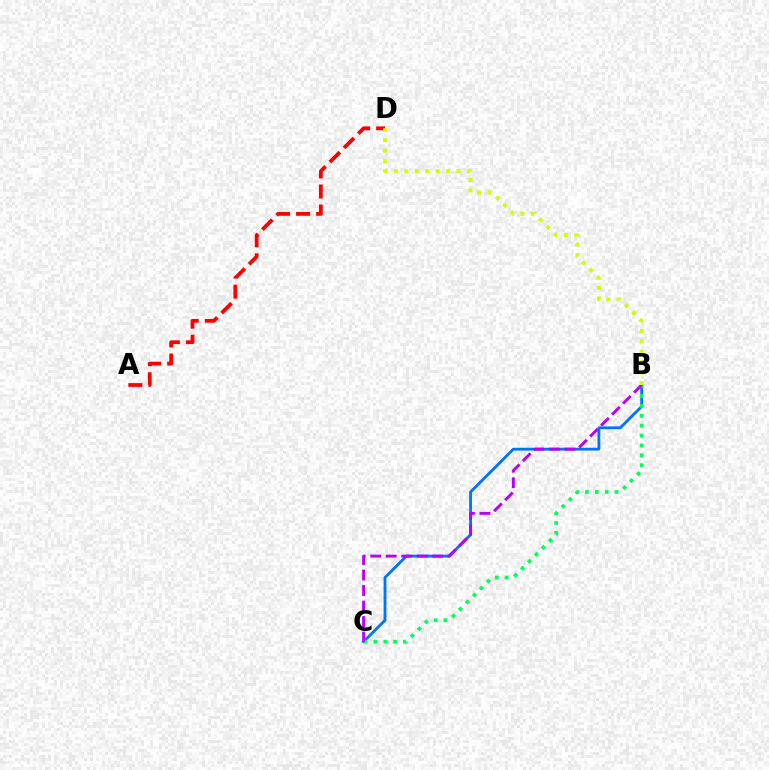{('B', 'C'): [{'color': '#0074ff', 'line_style': 'solid', 'thickness': 2.03}, {'color': '#00ff5c', 'line_style': 'dotted', 'thickness': 2.68}, {'color': '#b900ff', 'line_style': 'dashed', 'thickness': 2.11}], ('A', 'D'): [{'color': '#ff0000', 'line_style': 'dashed', 'thickness': 2.73}], ('B', 'D'): [{'color': '#d1ff00', 'line_style': 'dotted', 'thickness': 2.84}]}